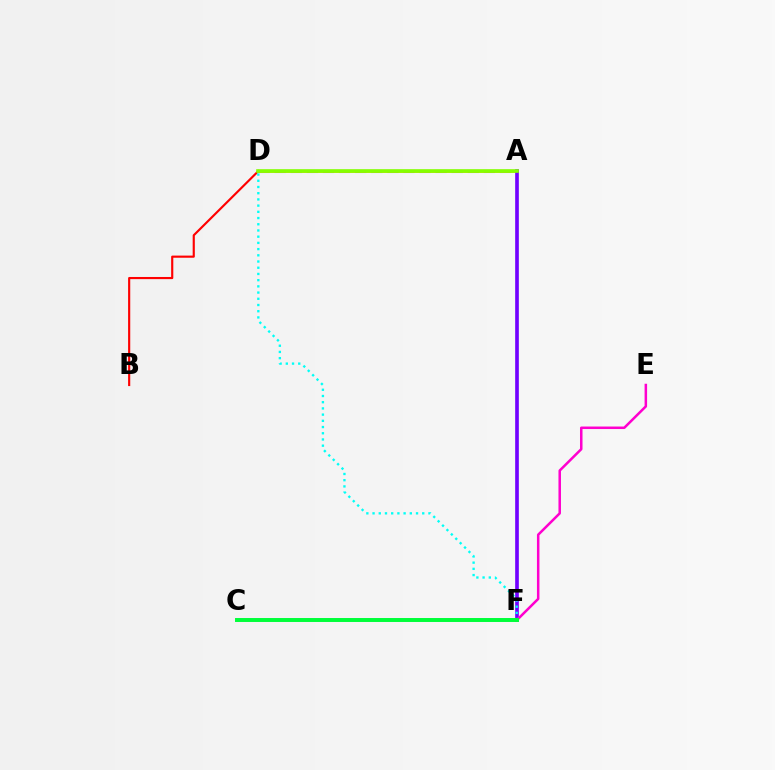{('A', 'D'): [{'color': '#004bff', 'line_style': 'dashed', 'thickness': 2.19}, {'color': '#ffbd00', 'line_style': 'solid', 'thickness': 1.96}, {'color': '#84ff00', 'line_style': 'solid', 'thickness': 2.61}], ('B', 'D'): [{'color': '#ff0000', 'line_style': 'solid', 'thickness': 1.55}], ('A', 'F'): [{'color': '#7200ff', 'line_style': 'solid', 'thickness': 2.64}], ('D', 'F'): [{'color': '#00fff6', 'line_style': 'dotted', 'thickness': 1.69}], ('E', 'F'): [{'color': '#ff00cf', 'line_style': 'solid', 'thickness': 1.81}], ('C', 'F'): [{'color': '#00ff39', 'line_style': 'solid', 'thickness': 2.85}]}